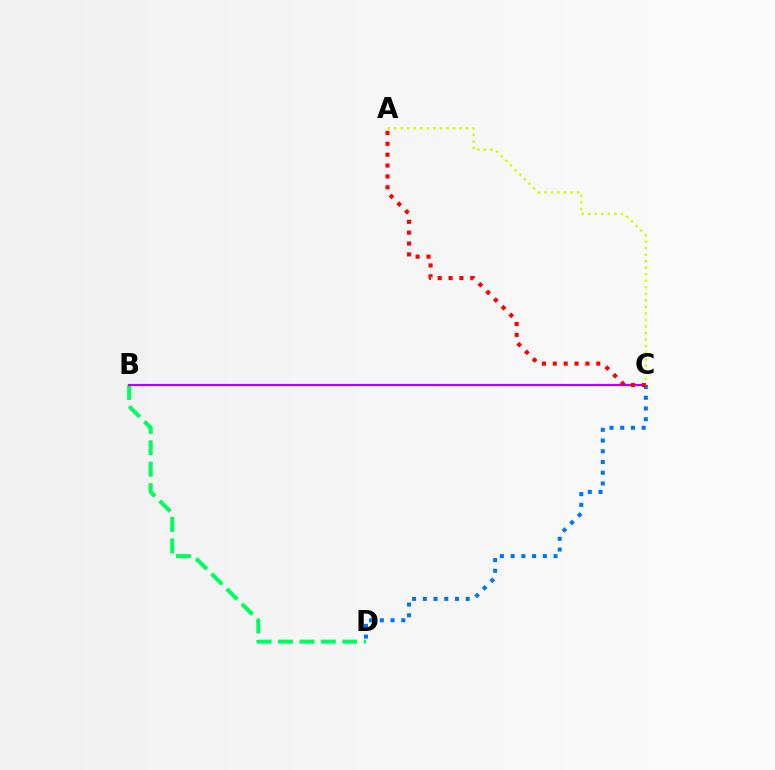{('B', 'D'): [{'color': '#00ff5c', 'line_style': 'dashed', 'thickness': 2.91}], ('C', 'D'): [{'color': '#0074ff', 'line_style': 'dotted', 'thickness': 2.92}], ('B', 'C'): [{'color': '#b900ff', 'line_style': 'solid', 'thickness': 1.56}], ('A', 'C'): [{'color': '#d1ff00', 'line_style': 'dotted', 'thickness': 1.77}, {'color': '#ff0000', 'line_style': 'dotted', 'thickness': 2.95}]}